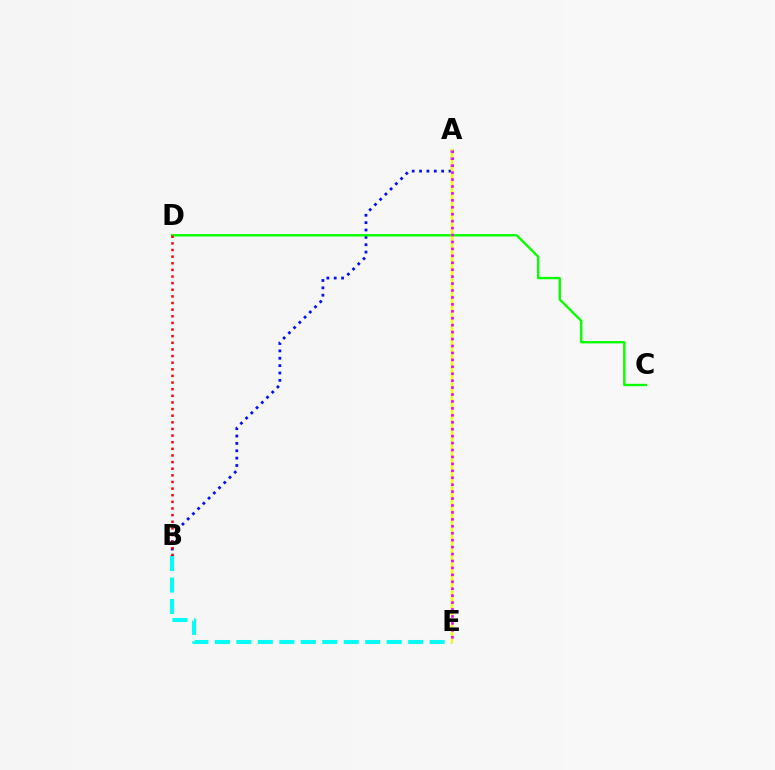{('A', 'B'): [{'color': '#0010ff', 'line_style': 'dotted', 'thickness': 2.0}], ('B', 'E'): [{'color': '#00fff6', 'line_style': 'dashed', 'thickness': 2.92}], ('C', 'D'): [{'color': '#08ff00', 'line_style': 'solid', 'thickness': 1.72}], ('A', 'E'): [{'color': '#fcf500', 'line_style': 'solid', 'thickness': 1.72}, {'color': '#ee00ff', 'line_style': 'dotted', 'thickness': 1.88}], ('B', 'D'): [{'color': '#ff0000', 'line_style': 'dotted', 'thickness': 1.8}]}